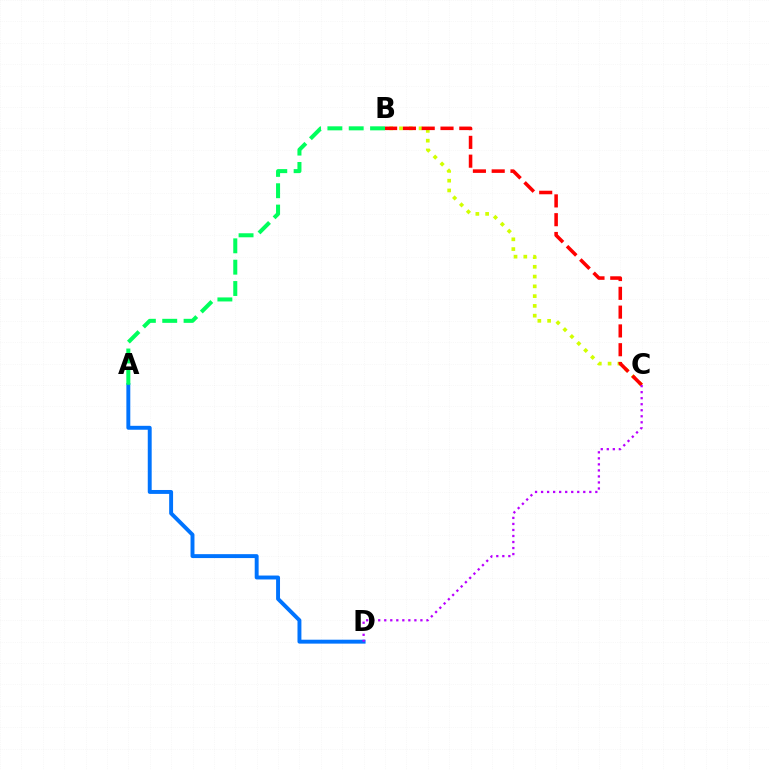{('B', 'C'): [{'color': '#d1ff00', 'line_style': 'dotted', 'thickness': 2.66}, {'color': '#ff0000', 'line_style': 'dashed', 'thickness': 2.55}], ('A', 'D'): [{'color': '#0074ff', 'line_style': 'solid', 'thickness': 2.82}], ('A', 'B'): [{'color': '#00ff5c', 'line_style': 'dashed', 'thickness': 2.9}], ('C', 'D'): [{'color': '#b900ff', 'line_style': 'dotted', 'thickness': 1.64}]}